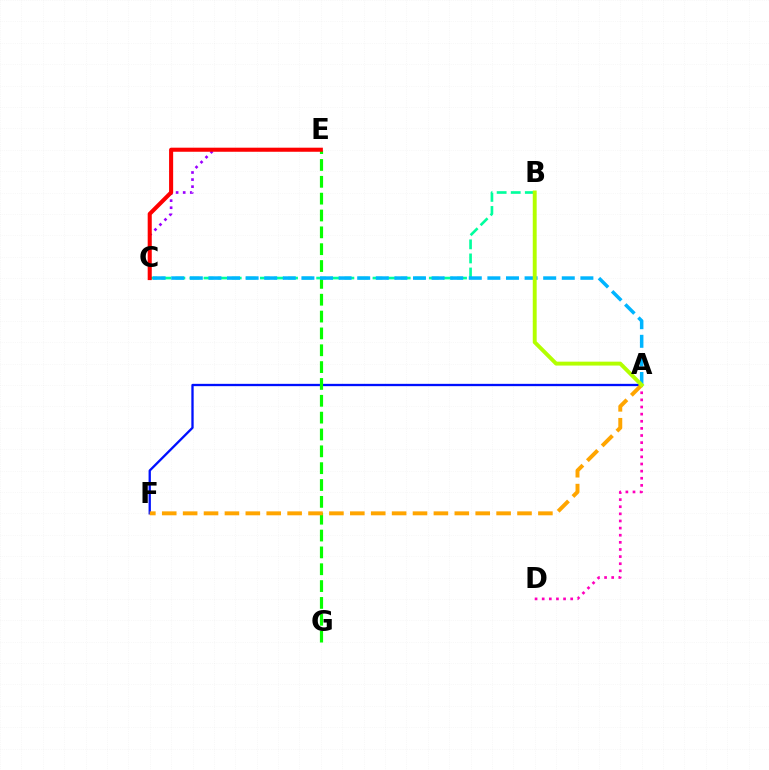{('A', 'F'): [{'color': '#0010ff', 'line_style': 'solid', 'thickness': 1.67}, {'color': '#ffa500', 'line_style': 'dashed', 'thickness': 2.84}], ('E', 'G'): [{'color': '#08ff00', 'line_style': 'dashed', 'thickness': 2.29}], ('B', 'C'): [{'color': '#00ff9d', 'line_style': 'dashed', 'thickness': 1.91}], ('A', 'D'): [{'color': '#ff00bd', 'line_style': 'dotted', 'thickness': 1.94}], ('C', 'E'): [{'color': '#9b00ff', 'line_style': 'dotted', 'thickness': 1.92}, {'color': '#ff0000', 'line_style': 'solid', 'thickness': 2.93}], ('A', 'C'): [{'color': '#00b5ff', 'line_style': 'dashed', 'thickness': 2.53}], ('A', 'B'): [{'color': '#b3ff00', 'line_style': 'solid', 'thickness': 2.81}]}